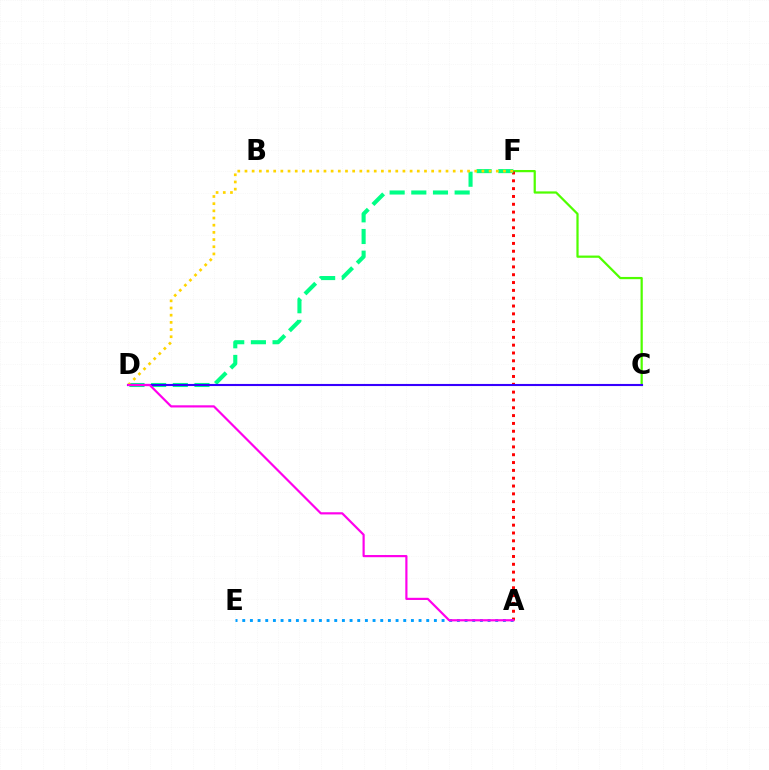{('C', 'F'): [{'color': '#4fff00', 'line_style': 'solid', 'thickness': 1.61}], ('A', 'F'): [{'color': '#ff0000', 'line_style': 'dotted', 'thickness': 2.13}], ('D', 'F'): [{'color': '#00ff86', 'line_style': 'dashed', 'thickness': 2.94}, {'color': '#ffd500', 'line_style': 'dotted', 'thickness': 1.95}], ('C', 'D'): [{'color': '#3700ff', 'line_style': 'solid', 'thickness': 1.52}], ('A', 'E'): [{'color': '#009eff', 'line_style': 'dotted', 'thickness': 2.08}], ('A', 'D'): [{'color': '#ff00ed', 'line_style': 'solid', 'thickness': 1.57}]}